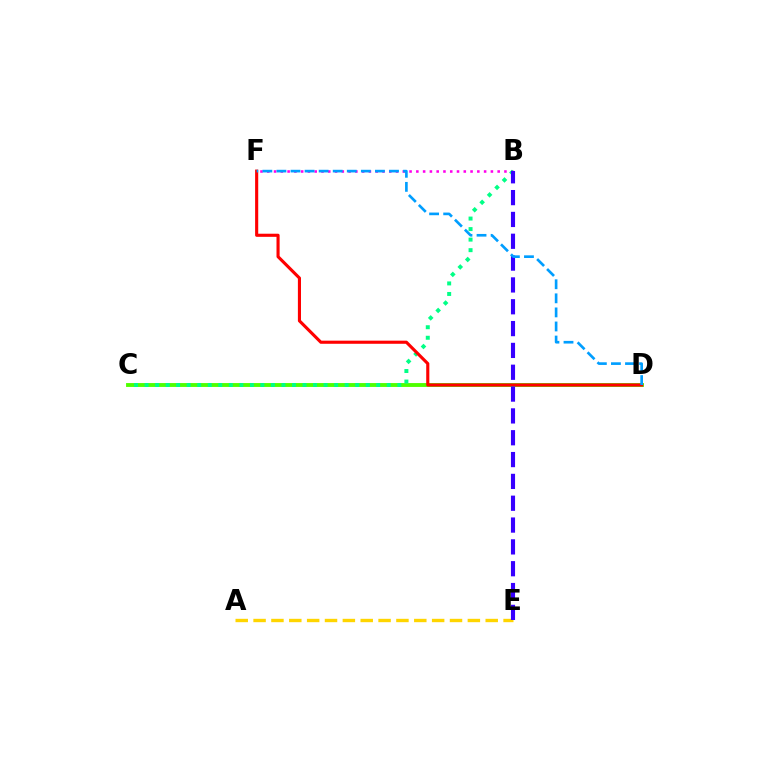{('C', 'D'): [{'color': '#4fff00', 'line_style': 'solid', 'thickness': 2.79}], ('B', 'F'): [{'color': '#ff00ed', 'line_style': 'dotted', 'thickness': 1.84}], ('B', 'C'): [{'color': '#00ff86', 'line_style': 'dotted', 'thickness': 2.86}], ('A', 'E'): [{'color': '#ffd500', 'line_style': 'dashed', 'thickness': 2.43}], ('D', 'F'): [{'color': '#ff0000', 'line_style': 'solid', 'thickness': 2.24}, {'color': '#009eff', 'line_style': 'dashed', 'thickness': 1.91}], ('B', 'E'): [{'color': '#3700ff', 'line_style': 'dashed', 'thickness': 2.97}]}